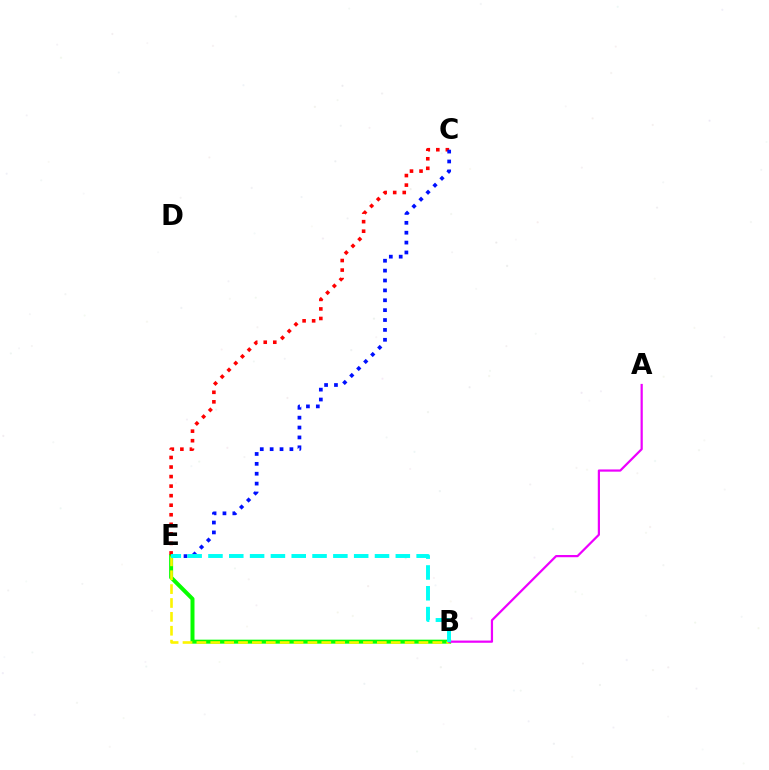{('B', 'E'): [{'color': '#08ff00', 'line_style': 'solid', 'thickness': 2.87}, {'color': '#fcf500', 'line_style': 'dashed', 'thickness': 1.89}, {'color': '#00fff6', 'line_style': 'dashed', 'thickness': 2.83}], ('C', 'E'): [{'color': '#ff0000', 'line_style': 'dotted', 'thickness': 2.59}, {'color': '#0010ff', 'line_style': 'dotted', 'thickness': 2.69}], ('A', 'B'): [{'color': '#ee00ff', 'line_style': 'solid', 'thickness': 1.6}]}